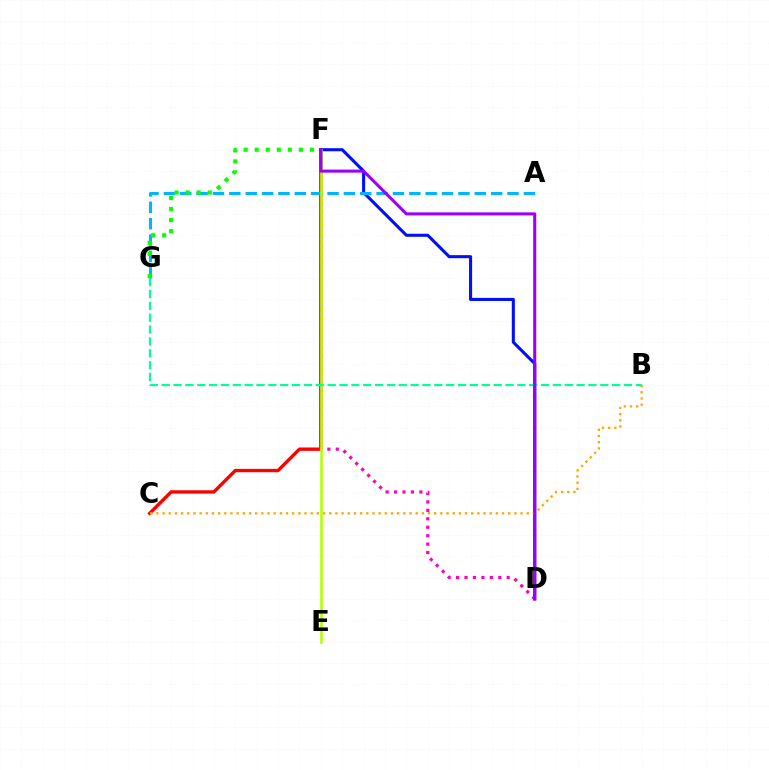{('C', 'F'): [{'color': '#ff0000', 'line_style': 'solid', 'thickness': 2.42}], ('D', 'F'): [{'color': '#0010ff', 'line_style': 'solid', 'thickness': 2.21}, {'color': '#ff00bd', 'line_style': 'dotted', 'thickness': 2.29}, {'color': '#9b00ff', 'line_style': 'solid', 'thickness': 2.2}], ('B', 'C'): [{'color': '#ffa500', 'line_style': 'dotted', 'thickness': 1.68}], ('A', 'G'): [{'color': '#00b5ff', 'line_style': 'dashed', 'thickness': 2.22}], ('E', 'F'): [{'color': '#b3ff00', 'line_style': 'solid', 'thickness': 1.86}], ('F', 'G'): [{'color': '#08ff00', 'line_style': 'dotted', 'thickness': 3.0}], ('B', 'G'): [{'color': '#00ff9d', 'line_style': 'dashed', 'thickness': 1.61}]}